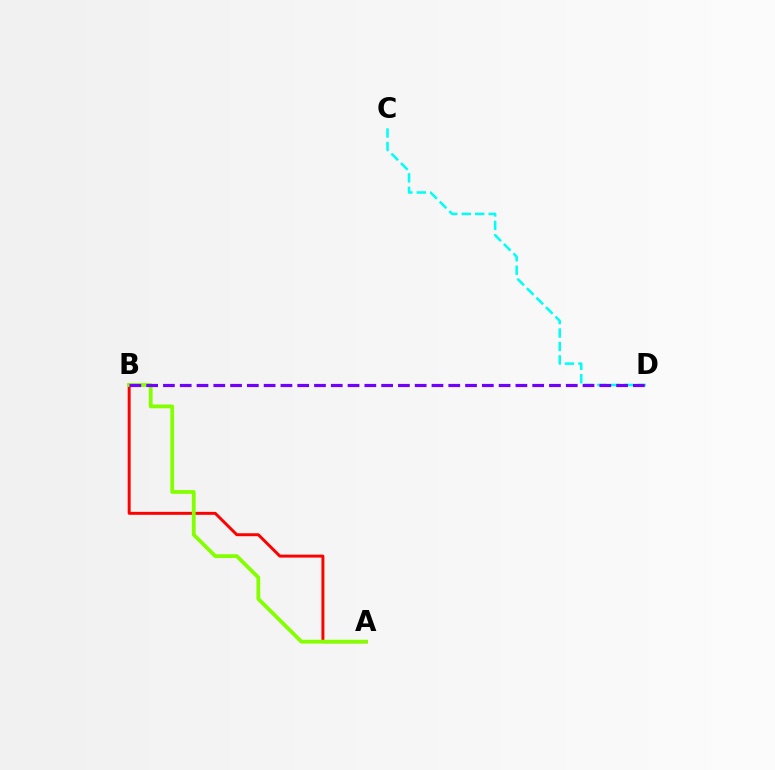{('A', 'B'): [{'color': '#ff0000', 'line_style': 'solid', 'thickness': 2.12}, {'color': '#84ff00', 'line_style': 'solid', 'thickness': 2.73}], ('C', 'D'): [{'color': '#00fff6', 'line_style': 'dashed', 'thickness': 1.83}], ('B', 'D'): [{'color': '#7200ff', 'line_style': 'dashed', 'thickness': 2.28}]}